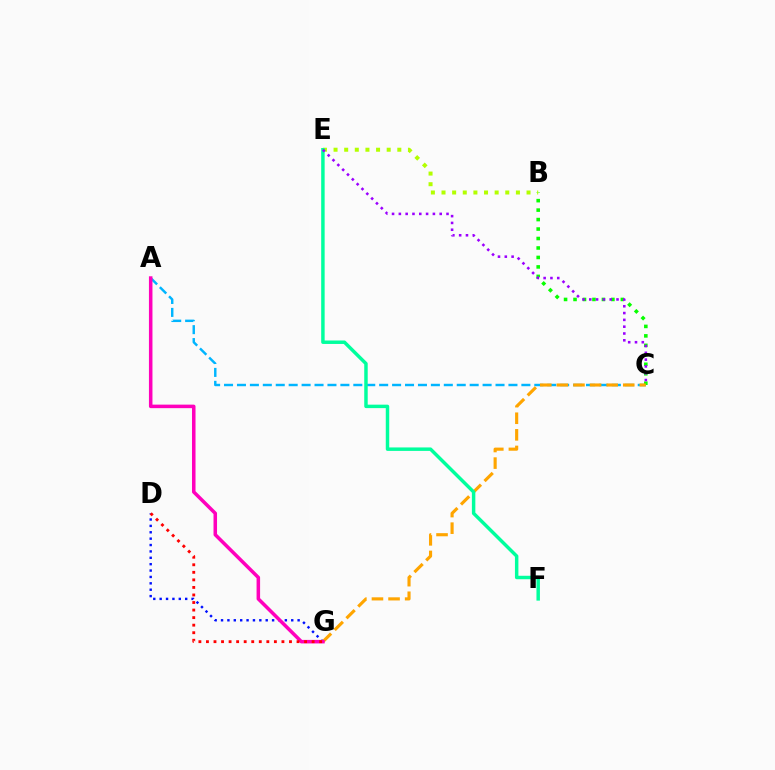{('A', 'C'): [{'color': '#00b5ff', 'line_style': 'dashed', 'thickness': 1.76}], ('B', 'C'): [{'color': '#08ff00', 'line_style': 'dotted', 'thickness': 2.57}], ('B', 'E'): [{'color': '#b3ff00', 'line_style': 'dotted', 'thickness': 2.89}], ('D', 'G'): [{'color': '#0010ff', 'line_style': 'dotted', 'thickness': 1.73}, {'color': '#ff0000', 'line_style': 'dotted', 'thickness': 2.05}], ('C', 'G'): [{'color': '#ffa500', 'line_style': 'dashed', 'thickness': 2.25}], ('A', 'G'): [{'color': '#ff00bd', 'line_style': 'solid', 'thickness': 2.54}], ('E', 'F'): [{'color': '#00ff9d', 'line_style': 'solid', 'thickness': 2.49}], ('C', 'E'): [{'color': '#9b00ff', 'line_style': 'dotted', 'thickness': 1.85}]}